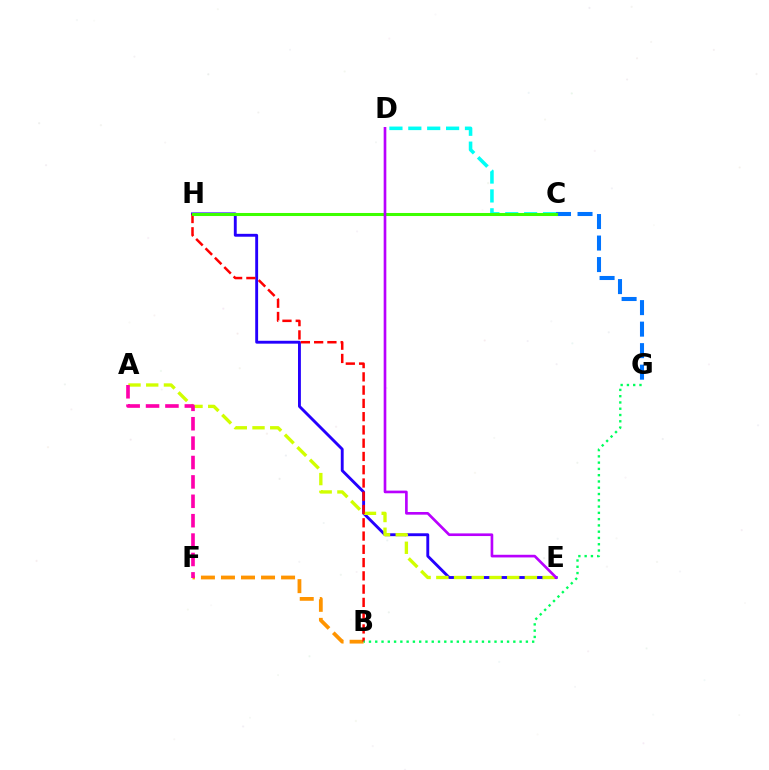{('B', 'F'): [{'color': '#ff9400', 'line_style': 'dashed', 'thickness': 2.72}], ('E', 'H'): [{'color': '#2500ff', 'line_style': 'solid', 'thickness': 2.08}], ('A', 'E'): [{'color': '#d1ff00', 'line_style': 'dashed', 'thickness': 2.41}], ('C', 'G'): [{'color': '#0074ff', 'line_style': 'dashed', 'thickness': 2.92}], ('C', 'D'): [{'color': '#00fff6', 'line_style': 'dashed', 'thickness': 2.57}], ('B', 'H'): [{'color': '#ff0000', 'line_style': 'dashed', 'thickness': 1.8}], ('C', 'H'): [{'color': '#3dff00', 'line_style': 'solid', 'thickness': 2.2}], ('B', 'G'): [{'color': '#00ff5c', 'line_style': 'dotted', 'thickness': 1.71}], ('D', 'E'): [{'color': '#b900ff', 'line_style': 'solid', 'thickness': 1.91}], ('A', 'F'): [{'color': '#ff00ac', 'line_style': 'dashed', 'thickness': 2.63}]}